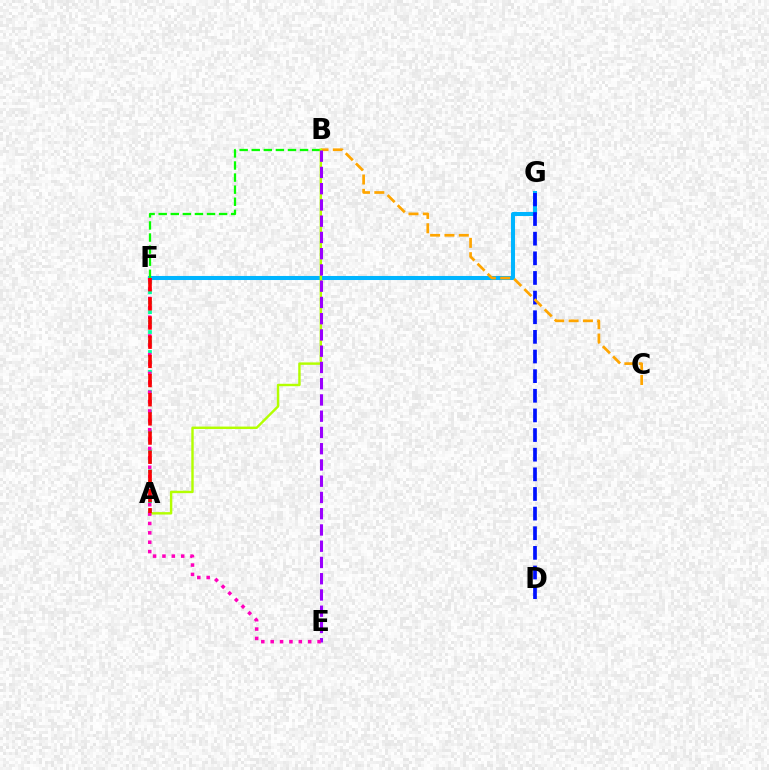{('F', 'G'): [{'color': '#00b5ff', 'line_style': 'solid', 'thickness': 2.92}], ('B', 'F'): [{'color': '#08ff00', 'line_style': 'dashed', 'thickness': 1.64}], ('D', 'G'): [{'color': '#0010ff', 'line_style': 'dashed', 'thickness': 2.67}], ('A', 'F'): [{'color': '#00ff9d', 'line_style': 'dotted', 'thickness': 2.7}, {'color': '#ff0000', 'line_style': 'dashed', 'thickness': 2.6}], ('B', 'C'): [{'color': '#ffa500', 'line_style': 'dashed', 'thickness': 1.95}], ('A', 'B'): [{'color': '#b3ff00', 'line_style': 'solid', 'thickness': 1.74}], ('B', 'E'): [{'color': '#9b00ff', 'line_style': 'dashed', 'thickness': 2.21}], ('E', 'F'): [{'color': '#ff00bd', 'line_style': 'dotted', 'thickness': 2.55}]}